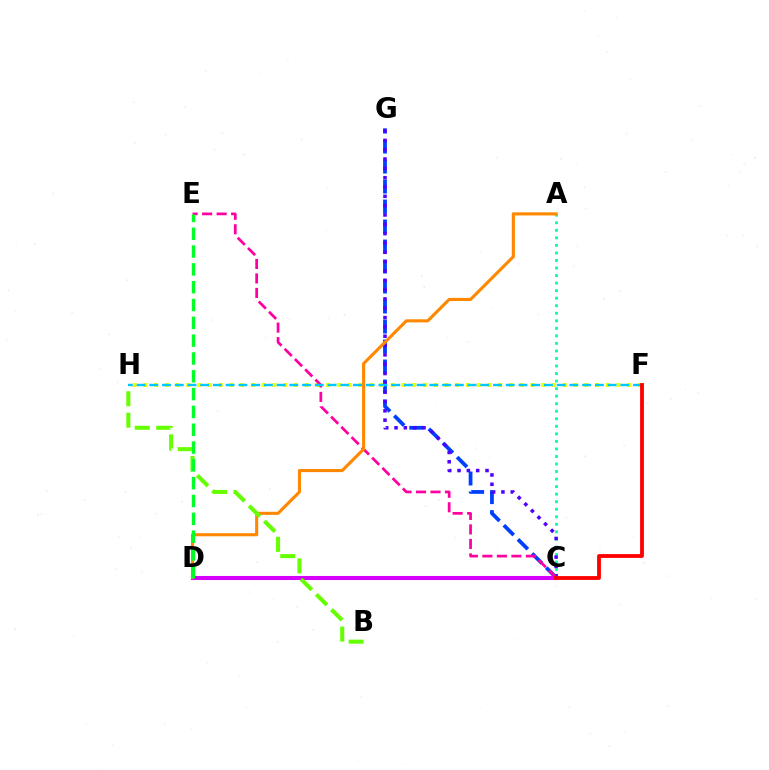{('C', 'G'): [{'color': '#003fff', 'line_style': 'dashed', 'thickness': 2.72}, {'color': '#4f00ff', 'line_style': 'dotted', 'thickness': 2.53}], ('F', 'H'): [{'color': '#eeff00', 'line_style': 'dotted', 'thickness': 2.92}, {'color': '#00c7ff', 'line_style': 'dashed', 'thickness': 1.73}], ('A', 'C'): [{'color': '#00ffaf', 'line_style': 'dotted', 'thickness': 2.05}], ('C', 'D'): [{'color': '#d600ff', 'line_style': 'solid', 'thickness': 2.93}], ('C', 'E'): [{'color': '#ff00a0', 'line_style': 'dashed', 'thickness': 1.97}], ('A', 'D'): [{'color': '#ff8800', 'line_style': 'solid', 'thickness': 2.24}], ('C', 'F'): [{'color': '#ff0000', 'line_style': 'solid', 'thickness': 2.75}], ('B', 'H'): [{'color': '#66ff00', 'line_style': 'dashed', 'thickness': 2.92}], ('D', 'E'): [{'color': '#00ff27', 'line_style': 'dashed', 'thickness': 2.42}]}